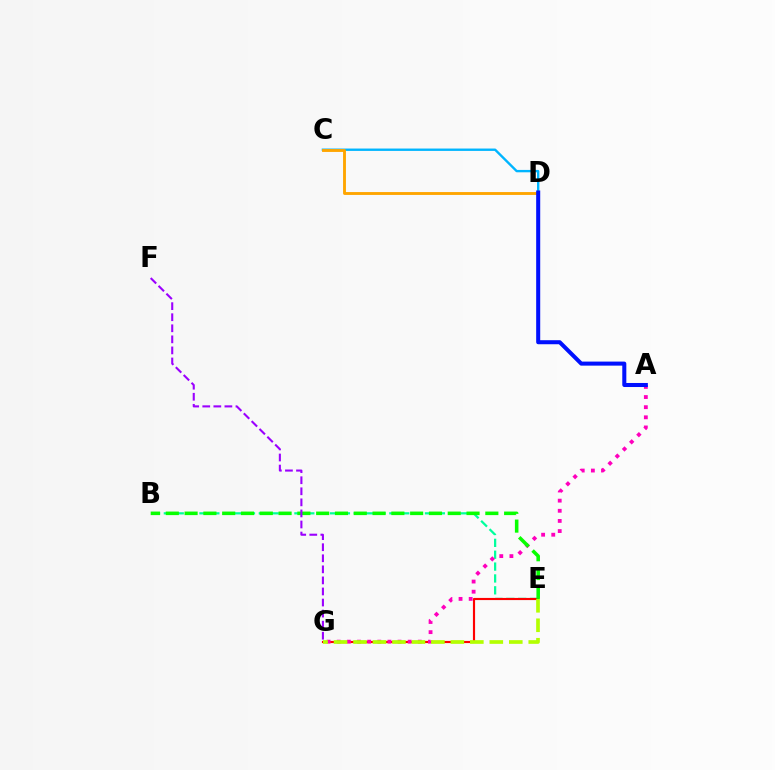{('C', 'D'): [{'color': '#00b5ff', 'line_style': 'solid', 'thickness': 1.71}, {'color': '#ffa500', 'line_style': 'solid', 'thickness': 2.07}], ('B', 'E'): [{'color': '#00ff9d', 'line_style': 'dashed', 'thickness': 1.61}, {'color': '#08ff00', 'line_style': 'dashed', 'thickness': 2.55}], ('E', 'G'): [{'color': '#ff0000', 'line_style': 'solid', 'thickness': 1.55}, {'color': '#b3ff00', 'line_style': 'dashed', 'thickness': 2.65}], ('A', 'G'): [{'color': '#ff00bd', 'line_style': 'dotted', 'thickness': 2.75}], ('A', 'D'): [{'color': '#0010ff', 'line_style': 'solid', 'thickness': 2.91}], ('F', 'G'): [{'color': '#9b00ff', 'line_style': 'dashed', 'thickness': 1.5}]}